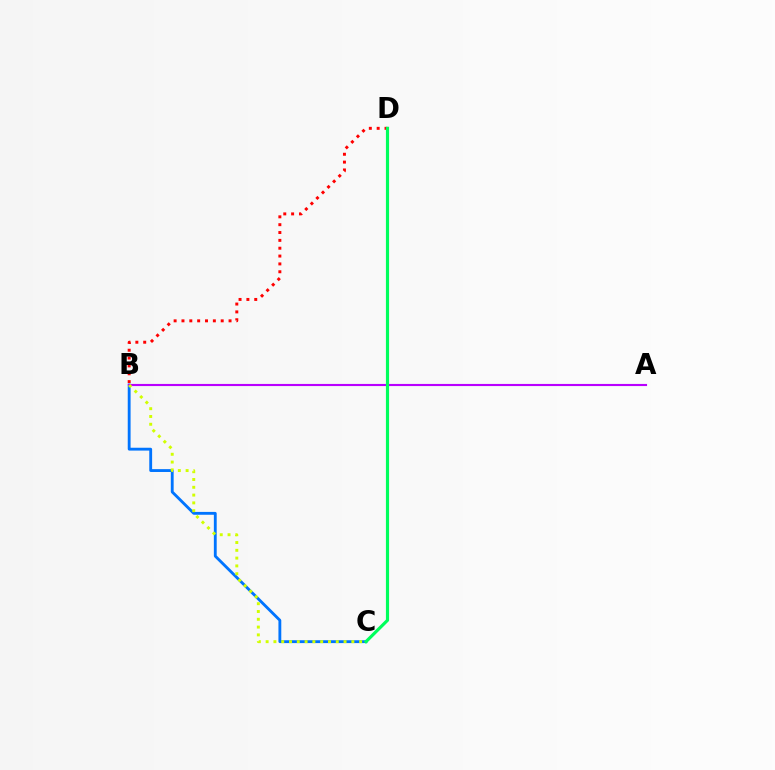{('B', 'D'): [{'color': '#ff0000', 'line_style': 'dotted', 'thickness': 2.13}], ('B', 'C'): [{'color': '#0074ff', 'line_style': 'solid', 'thickness': 2.05}, {'color': '#d1ff00', 'line_style': 'dotted', 'thickness': 2.12}], ('A', 'B'): [{'color': '#b900ff', 'line_style': 'solid', 'thickness': 1.53}], ('C', 'D'): [{'color': '#00ff5c', 'line_style': 'solid', 'thickness': 2.27}]}